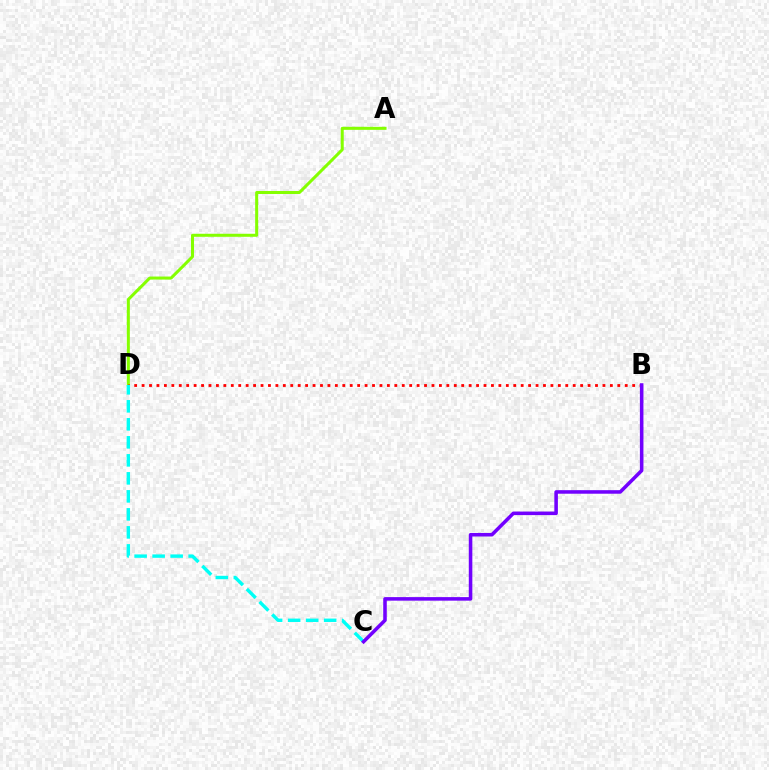{('A', 'D'): [{'color': '#84ff00', 'line_style': 'solid', 'thickness': 2.18}], ('B', 'D'): [{'color': '#ff0000', 'line_style': 'dotted', 'thickness': 2.02}], ('C', 'D'): [{'color': '#00fff6', 'line_style': 'dashed', 'thickness': 2.45}], ('B', 'C'): [{'color': '#7200ff', 'line_style': 'solid', 'thickness': 2.56}]}